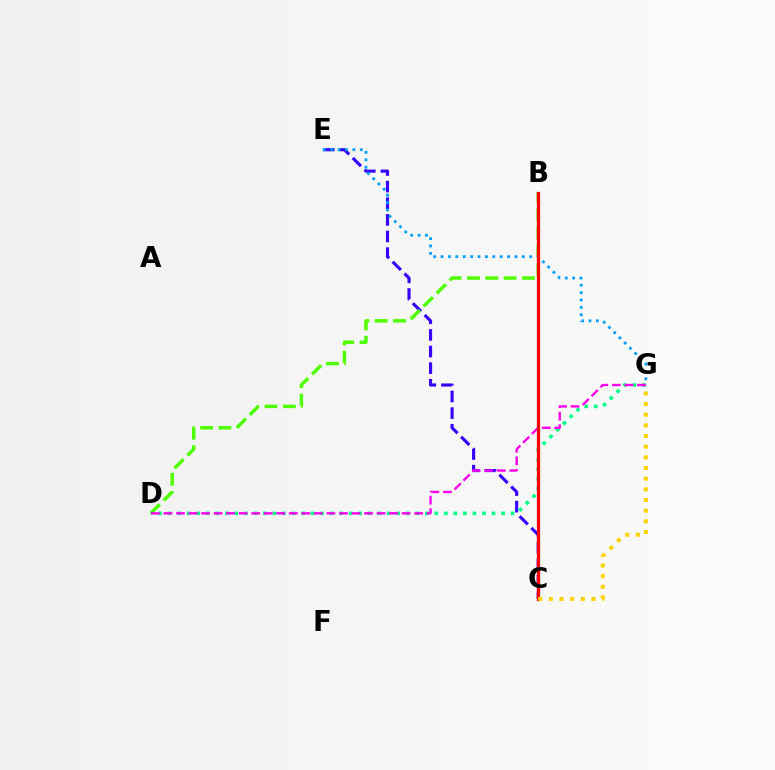{('C', 'E'): [{'color': '#3700ff', 'line_style': 'dashed', 'thickness': 2.26}], ('B', 'D'): [{'color': '#4fff00', 'line_style': 'dashed', 'thickness': 2.49}], ('D', 'G'): [{'color': '#00ff86', 'line_style': 'dotted', 'thickness': 2.59}, {'color': '#ff00ed', 'line_style': 'dashed', 'thickness': 1.7}], ('E', 'G'): [{'color': '#009eff', 'line_style': 'dotted', 'thickness': 2.01}], ('B', 'C'): [{'color': '#ff0000', 'line_style': 'solid', 'thickness': 2.35}], ('C', 'G'): [{'color': '#ffd500', 'line_style': 'dotted', 'thickness': 2.9}]}